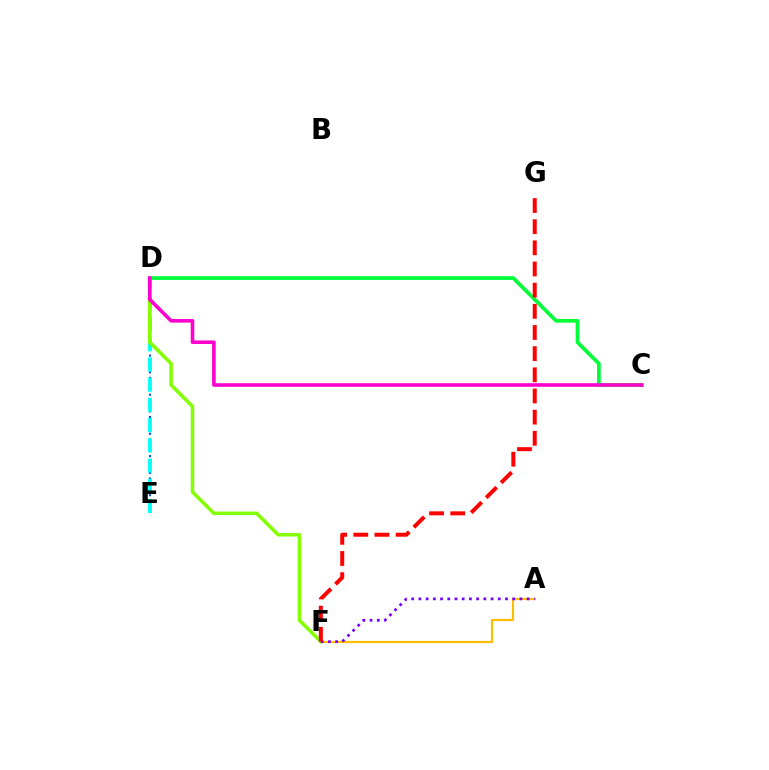{('D', 'E'): [{'color': '#004bff', 'line_style': 'dotted', 'thickness': 1.52}, {'color': '#00fff6', 'line_style': 'dashed', 'thickness': 2.75}], ('A', 'F'): [{'color': '#ffbd00', 'line_style': 'solid', 'thickness': 1.57}, {'color': '#7200ff', 'line_style': 'dotted', 'thickness': 1.96}], ('D', 'F'): [{'color': '#84ff00', 'line_style': 'solid', 'thickness': 2.55}], ('C', 'D'): [{'color': '#00ff39', 'line_style': 'solid', 'thickness': 2.68}, {'color': '#ff00cf', 'line_style': 'solid', 'thickness': 2.58}], ('F', 'G'): [{'color': '#ff0000', 'line_style': 'dashed', 'thickness': 2.87}]}